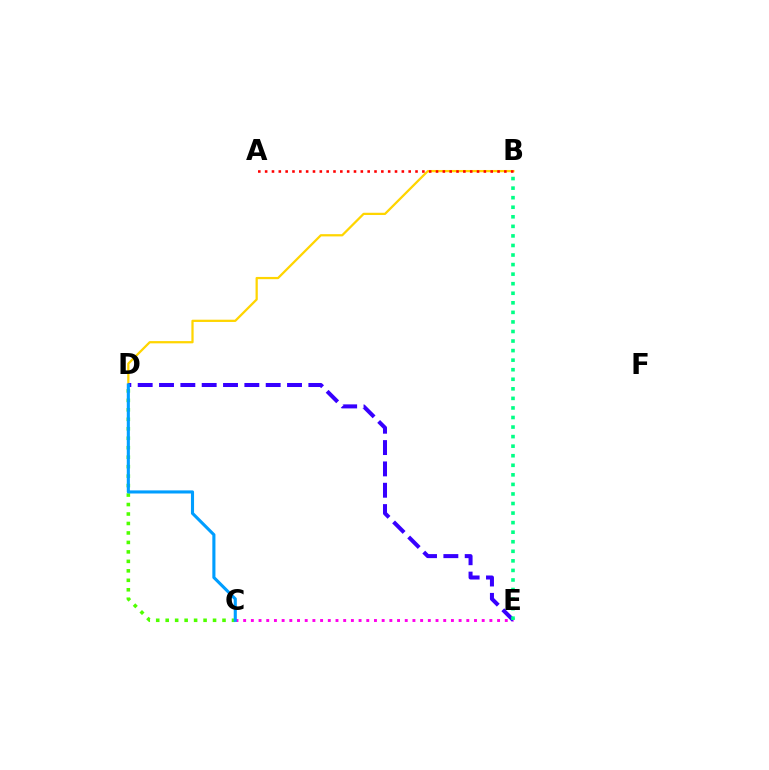{('C', 'E'): [{'color': '#ff00ed', 'line_style': 'dotted', 'thickness': 2.09}], ('B', 'D'): [{'color': '#ffd500', 'line_style': 'solid', 'thickness': 1.62}], ('D', 'E'): [{'color': '#3700ff', 'line_style': 'dashed', 'thickness': 2.9}], ('B', 'E'): [{'color': '#00ff86', 'line_style': 'dotted', 'thickness': 2.6}], ('C', 'D'): [{'color': '#4fff00', 'line_style': 'dotted', 'thickness': 2.57}, {'color': '#009eff', 'line_style': 'solid', 'thickness': 2.23}], ('A', 'B'): [{'color': '#ff0000', 'line_style': 'dotted', 'thickness': 1.86}]}